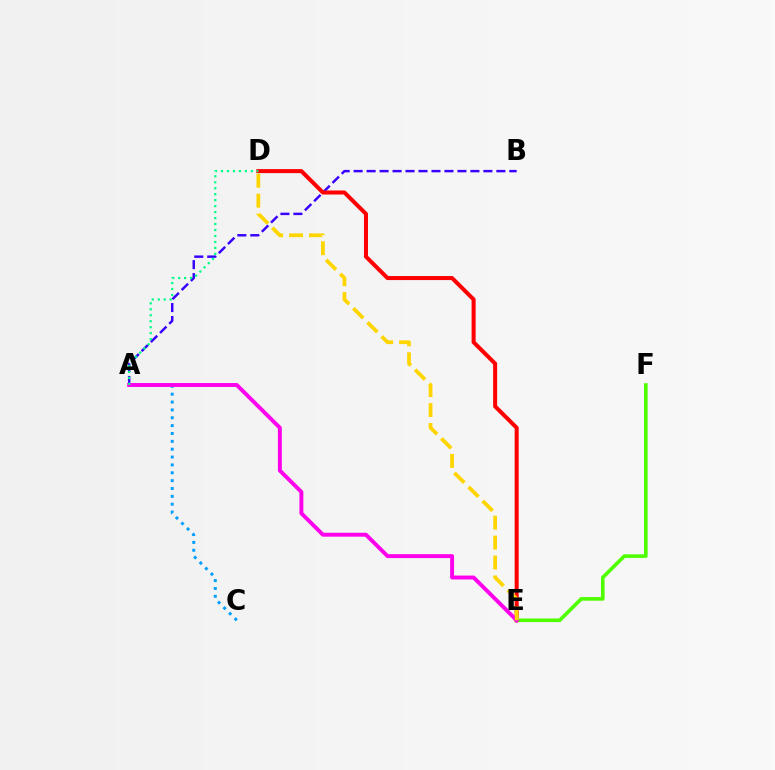{('A', 'B'): [{'color': '#3700ff', 'line_style': 'dashed', 'thickness': 1.76}], ('D', 'E'): [{'color': '#ff0000', 'line_style': 'solid', 'thickness': 2.9}, {'color': '#ffd500', 'line_style': 'dashed', 'thickness': 2.71}], ('A', 'C'): [{'color': '#009eff', 'line_style': 'dotted', 'thickness': 2.14}], ('E', 'F'): [{'color': '#4fff00', 'line_style': 'solid', 'thickness': 2.61}], ('A', 'E'): [{'color': '#ff00ed', 'line_style': 'solid', 'thickness': 2.82}], ('A', 'D'): [{'color': '#00ff86', 'line_style': 'dotted', 'thickness': 1.62}]}